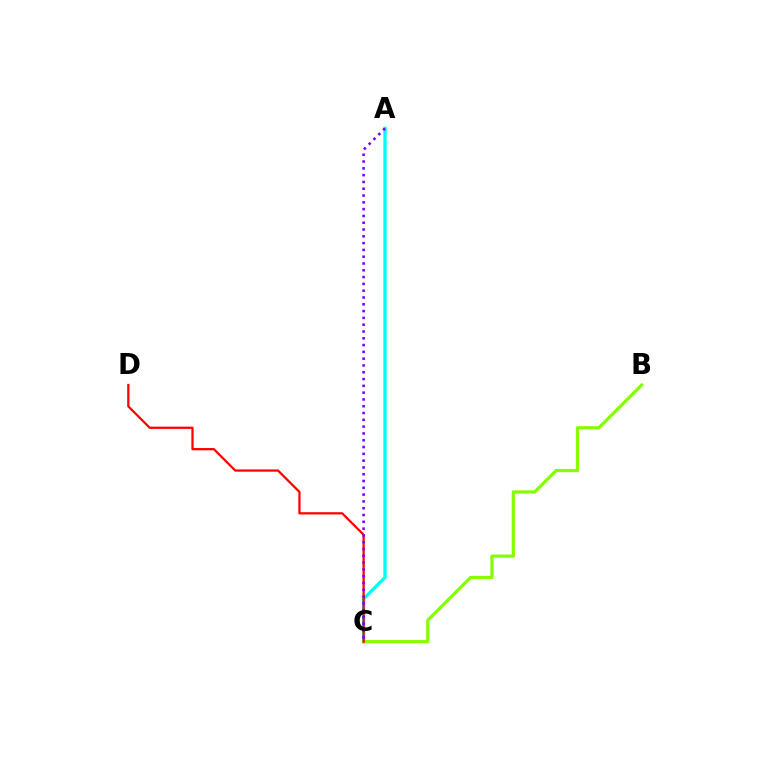{('A', 'C'): [{'color': '#00fff6', 'line_style': 'solid', 'thickness': 2.41}, {'color': '#7200ff', 'line_style': 'dotted', 'thickness': 1.85}], ('B', 'C'): [{'color': '#84ff00', 'line_style': 'solid', 'thickness': 2.31}], ('C', 'D'): [{'color': '#ff0000', 'line_style': 'solid', 'thickness': 1.63}]}